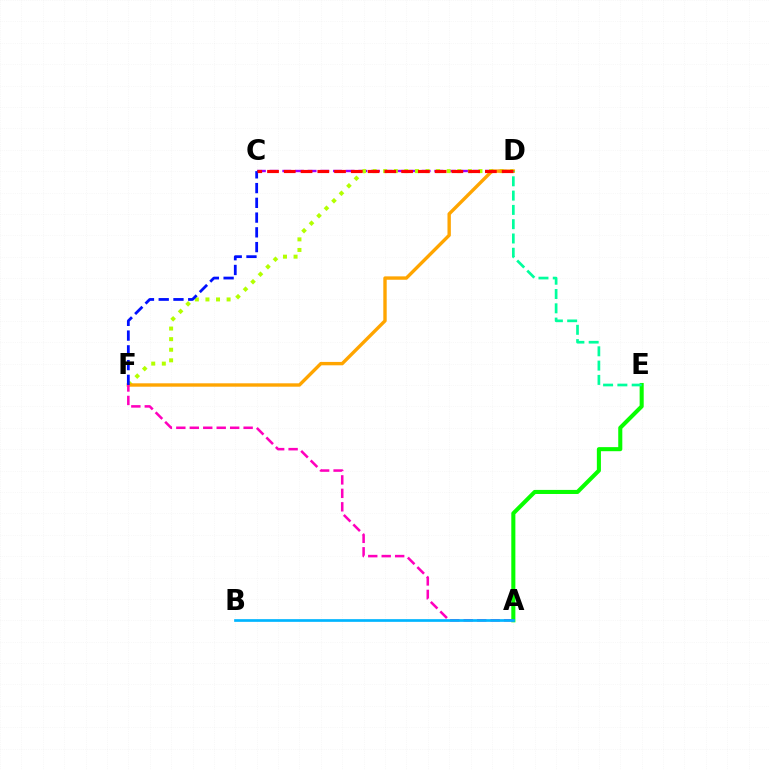{('C', 'D'): [{'color': '#9b00ff', 'line_style': 'dashed', 'thickness': 1.72}, {'color': '#ff0000', 'line_style': 'dashed', 'thickness': 2.28}], ('D', 'F'): [{'color': '#b3ff00', 'line_style': 'dotted', 'thickness': 2.88}, {'color': '#ffa500', 'line_style': 'solid', 'thickness': 2.43}], ('A', 'E'): [{'color': '#08ff00', 'line_style': 'solid', 'thickness': 2.93}], ('A', 'F'): [{'color': '#ff00bd', 'line_style': 'dashed', 'thickness': 1.83}], ('C', 'F'): [{'color': '#0010ff', 'line_style': 'dashed', 'thickness': 2.0}], ('A', 'B'): [{'color': '#00b5ff', 'line_style': 'solid', 'thickness': 1.94}], ('D', 'E'): [{'color': '#00ff9d', 'line_style': 'dashed', 'thickness': 1.94}]}